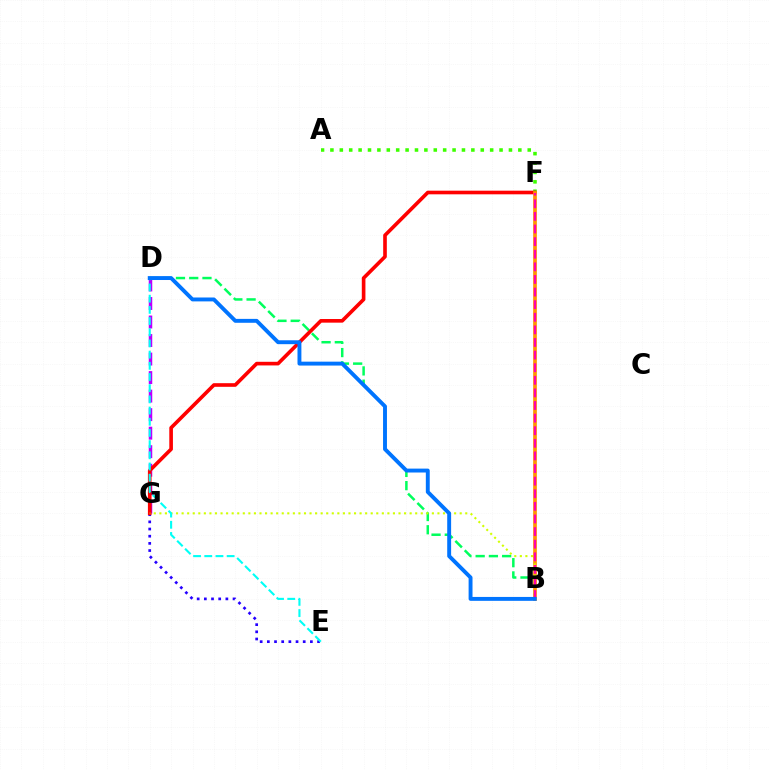{('E', 'G'): [{'color': '#2500ff', 'line_style': 'dotted', 'thickness': 1.95}], ('B', 'D'): [{'color': '#00ff5c', 'line_style': 'dashed', 'thickness': 1.8}, {'color': '#0074ff', 'line_style': 'solid', 'thickness': 2.81}], ('D', 'G'): [{'color': '#b900ff', 'line_style': 'dashed', 'thickness': 2.52}], ('A', 'F'): [{'color': '#3dff00', 'line_style': 'dotted', 'thickness': 2.55}], ('F', 'G'): [{'color': '#ff0000', 'line_style': 'solid', 'thickness': 2.62}], ('B', 'F'): [{'color': '#ff9400', 'line_style': 'solid', 'thickness': 2.67}, {'color': '#ff00ac', 'line_style': 'dashed', 'thickness': 1.71}], ('B', 'G'): [{'color': '#d1ff00', 'line_style': 'dotted', 'thickness': 1.51}], ('D', 'E'): [{'color': '#00fff6', 'line_style': 'dashed', 'thickness': 1.52}]}